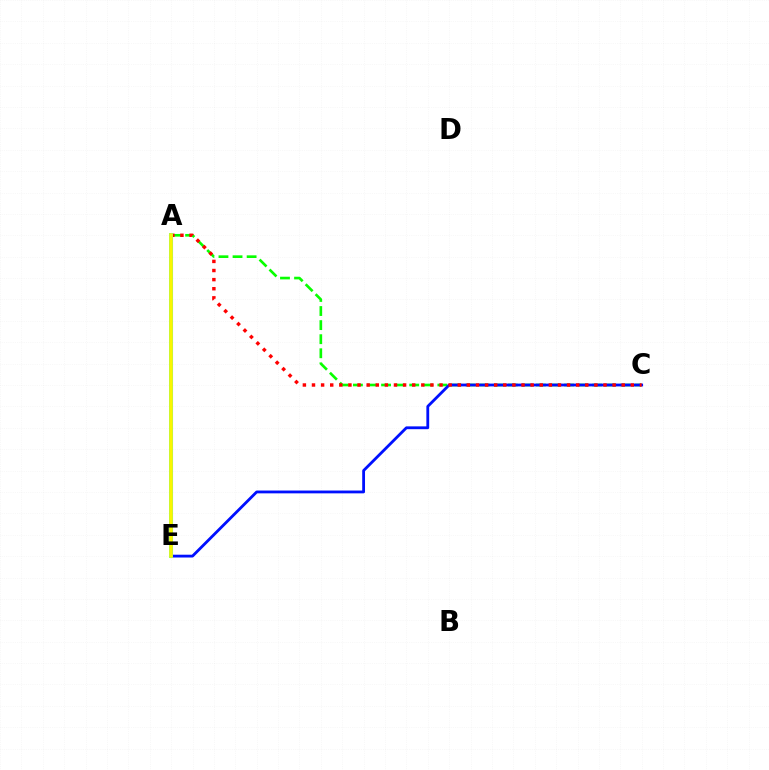{('A', 'C'): [{'color': '#08ff00', 'line_style': 'dashed', 'thickness': 1.91}, {'color': '#ff0000', 'line_style': 'dotted', 'thickness': 2.48}], ('A', 'E'): [{'color': '#ee00ff', 'line_style': 'solid', 'thickness': 2.21}, {'color': '#00fff6', 'line_style': 'solid', 'thickness': 2.87}, {'color': '#fcf500', 'line_style': 'solid', 'thickness': 2.63}], ('C', 'E'): [{'color': '#0010ff', 'line_style': 'solid', 'thickness': 2.02}]}